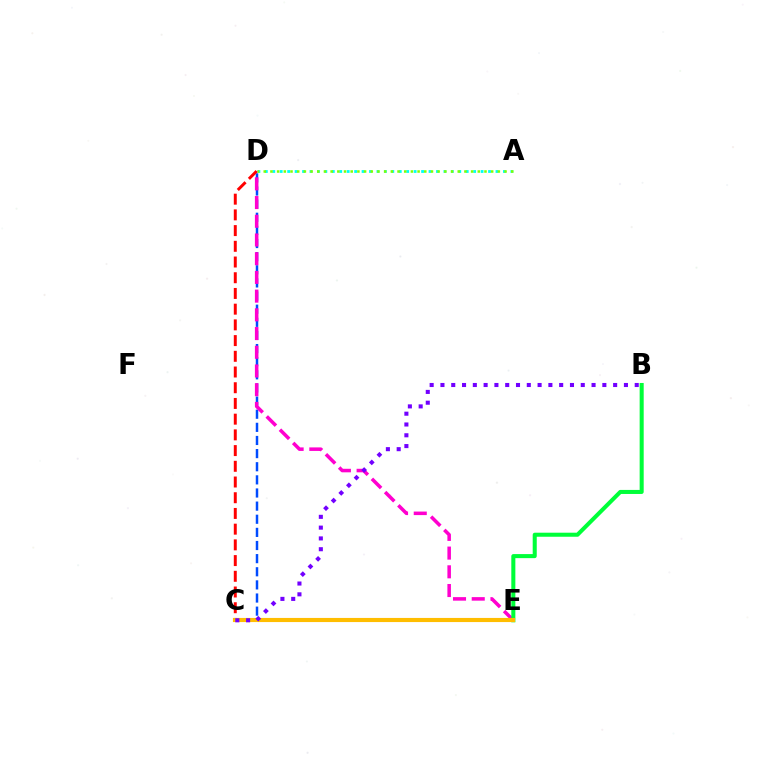{('C', 'D'): [{'color': '#004bff', 'line_style': 'dashed', 'thickness': 1.78}, {'color': '#ff0000', 'line_style': 'dashed', 'thickness': 2.13}], ('A', 'D'): [{'color': '#00fff6', 'line_style': 'dotted', 'thickness': 2.02}, {'color': '#84ff00', 'line_style': 'dotted', 'thickness': 1.82}], ('D', 'E'): [{'color': '#ff00cf', 'line_style': 'dashed', 'thickness': 2.54}], ('B', 'E'): [{'color': '#00ff39', 'line_style': 'solid', 'thickness': 2.91}], ('C', 'E'): [{'color': '#ffbd00', 'line_style': 'solid', 'thickness': 2.97}], ('B', 'C'): [{'color': '#7200ff', 'line_style': 'dotted', 'thickness': 2.93}]}